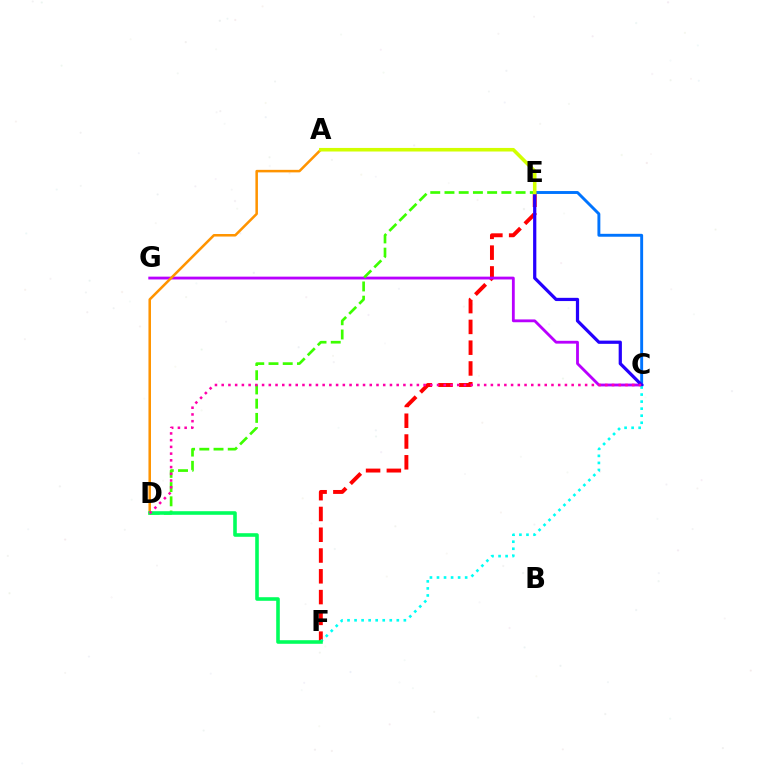{('E', 'F'): [{'color': '#ff0000', 'line_style': 'dashed', 'thickness': 2.82}], ('C', 'E'): [{'color': '#0074ff', 'line_style': 'solid', 'thickness': 2.09}, {'color': '#2500ff', 'line_style': 'solid', 'thickness': 2.32}], ('C', 'G'): [{'color': '#b900ff', 'line_style': 'solid', 'thickness': 2.03}], ('D', 'E'): [{'color': '#3dff00', 'line_style': 'dashed', 'thickness': 1.93}], ('C', 'F'): [{'color': '#00fff6', 'line_style': 'dotted', 'thickness': 1.91}], ('A', 'D'): [{'color': '#ff9400', 'line_style': 'solid', 'thickness': 1.82}], ('D', 'F'): [{'color': '#00ff5c', 'line_style': 'solid', 'thickness': 2.58}], ('C', 'D'): [{'color': '#ff00ac', 'line_style': 'dotted', 'thickness': 1.83}], ('A', 'E'): [{'color': '#d1ff00', 'line_style': 'solid', 'thickness': 2.57}]}